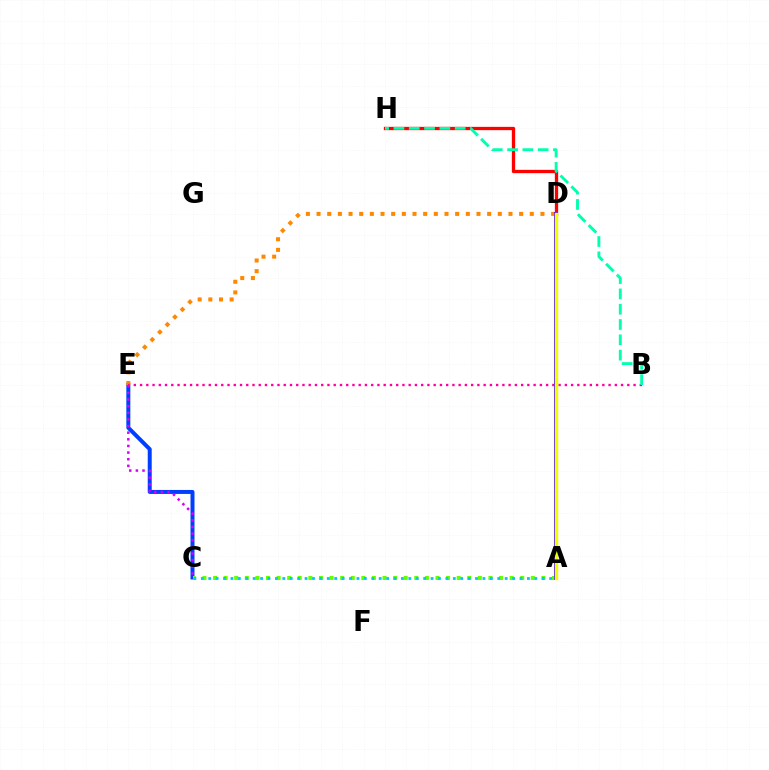{('A', 'D'): [{'color': '#00ff27', 'line_style': 'dotted', 'thickness': 1.75}, {'color': '#4f00ff', 'line_style': 'solid', 'thickness': 2.77}, {'color': '#eeff00', 'line_style': 'solid', 'thickness': 2.5}], ('C', 'E'): [{'color': '#003fff', 'line_style': 'solid', 'thickness': 2.86}, {'color': '#d600ff', 'line_style': 'dotted', 'thickness': 1.8}], ('D', 'E'): [{'color': '#ff8800', 'line_style': 'dotted', 'thickness': 2.9}], ('A', 'C'): [{'color': '#66ff00', 'line_style': 'dotted', 'thickness': 2.88}, {'color': '#00c7ff', 'line_style': 'dotted', 'thickness': 2.01}], ('D', 'H'): [{'color': '#ff0000', 'line_style': 'solid', 'thickness': 2.38}], ('B', 'E'): [{'color': '#ff00a0', 'line_style': 'dotted', 'thickness': 1.7}], ('B', 'H'): [{'color': '#00ffaf', 'line_style': 'dashed', 'thickness': 2.08}]}